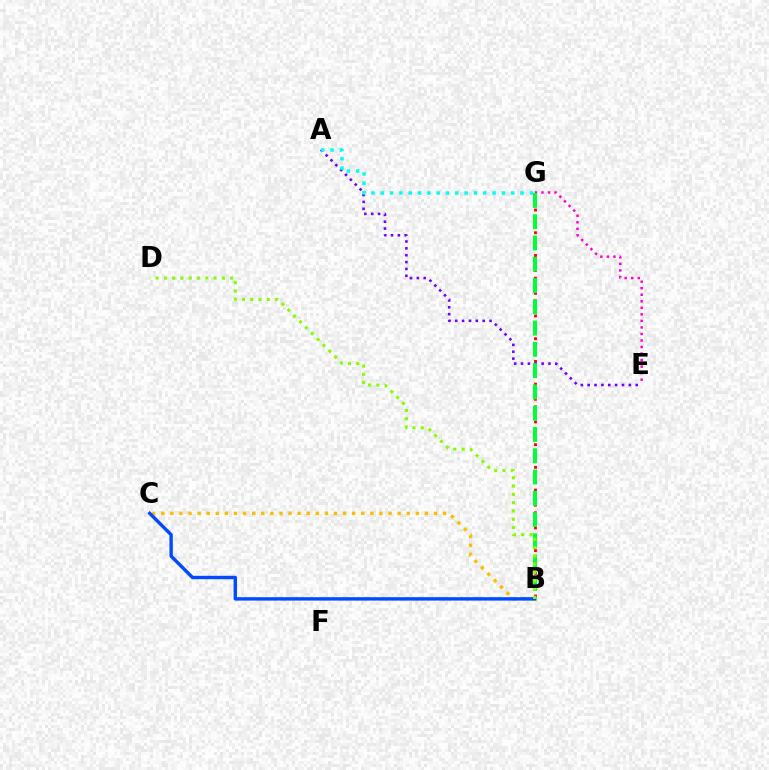{('B', 'G'): [{'color': '#ff0000', 'line_style': 'dotted', 'thickness': 2.06}, {'color': '#00ff39', 'line_style': 'dashed', 'thickness': 2.89}], ('E', 'G'): [{'color': '#ff00cf', 'line_style': 'dotted', 'thickness': 1.77}], ('A', 'E'): [{'color': '#7200ff', 'line_style': 'dotted', 'thickness': 1.86}], ('B', 'C'): [{'color': '#ffbd00', 'line_style': 'dotted', 'thickness': 2.47}, {'color': '#004bff', 'line_style': 'solid', 'thickness': 2.45}], ('B', 'D'): [{'color': '#84ff00', 'line_style': 'dotted', 'thickness': 2.25}], ('A', 'G'): [{'color': '#00fff6', 'line_style': 'dotted', 'thickness': 2.53}]}